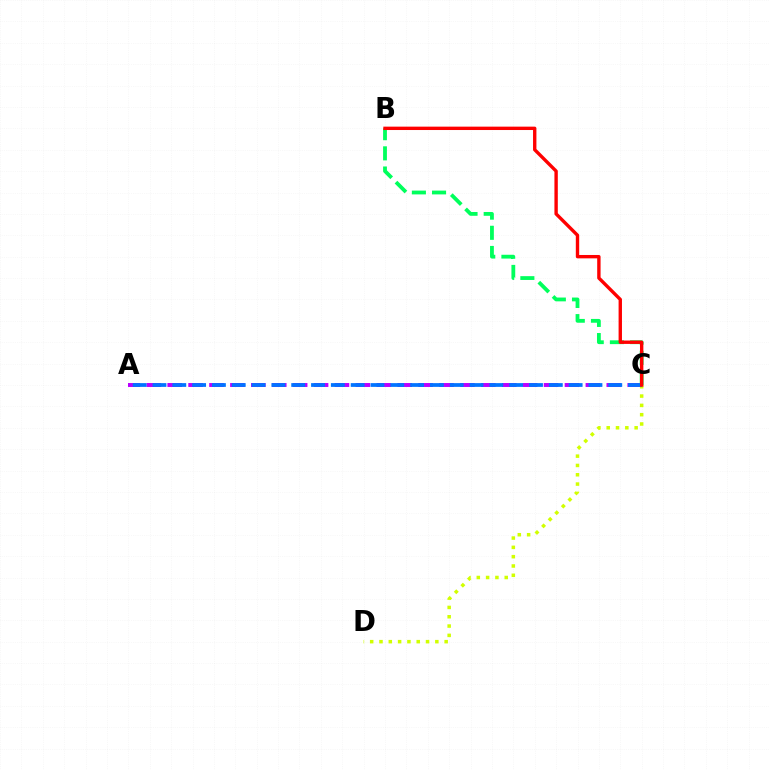{('A', 'C'): [{'color': '#b900ff', 'line_style': 'dashed', 'thickness': 2.84}, {'color': '#0074ff', 'line_style': 'dashed', 'thickness': 2.69}], ('C', 'D'): [{'color': '#d1ff00', 'line_style': 'dotted', 'thickness': 2.53}], ('B', 'C'): [{'color': '#00ff5c', 'line_style': 'dashed', 'thickness': 2.74}, {'color': '#ff0000', 'line_style': 'solid', 'thickness': 2.43}]}